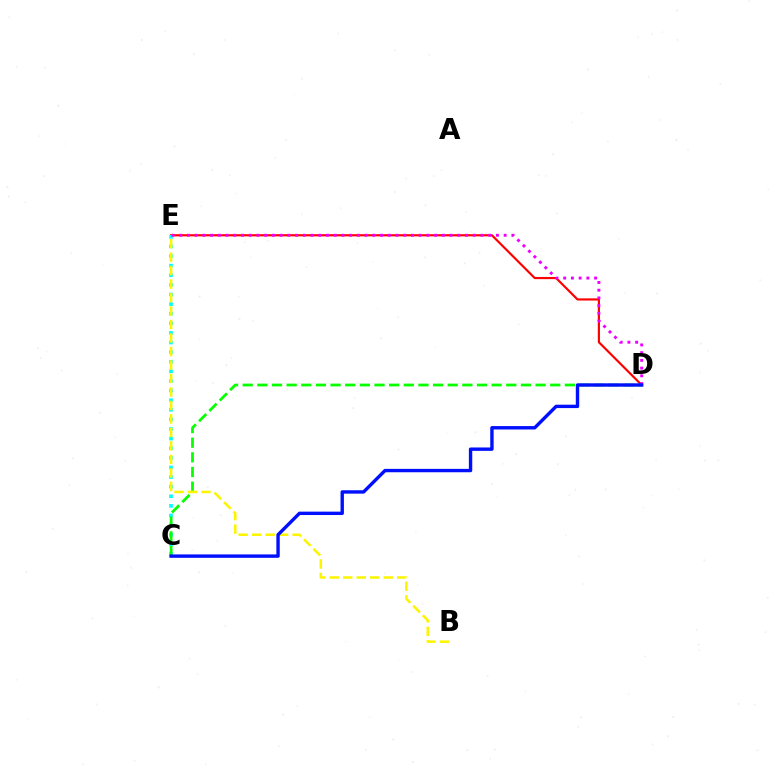{('D', 'E'): [{'color': '#ff0000', 'line_style': 'solid', 'thickness': 1.56}, {'color': '#ee00ff', 'line_style': 'dotted', 'thickness': 2.1}], ('C', 'E'): [{'color': '#00fff6', 'line_style': 'dotted', 'thickness': 2.61}], ('C', 'D'): [{'color': '#08ff00', 'line_style': 'dashed', 'thickness': 1.99}, {'color': '#0010ff', 'line_style': 'solid', 'thickness': 2.44}], ('B', 'E'): [{'color': '#fcf500', 'line_style': 'dashed', 'thickness': 1.83}]}